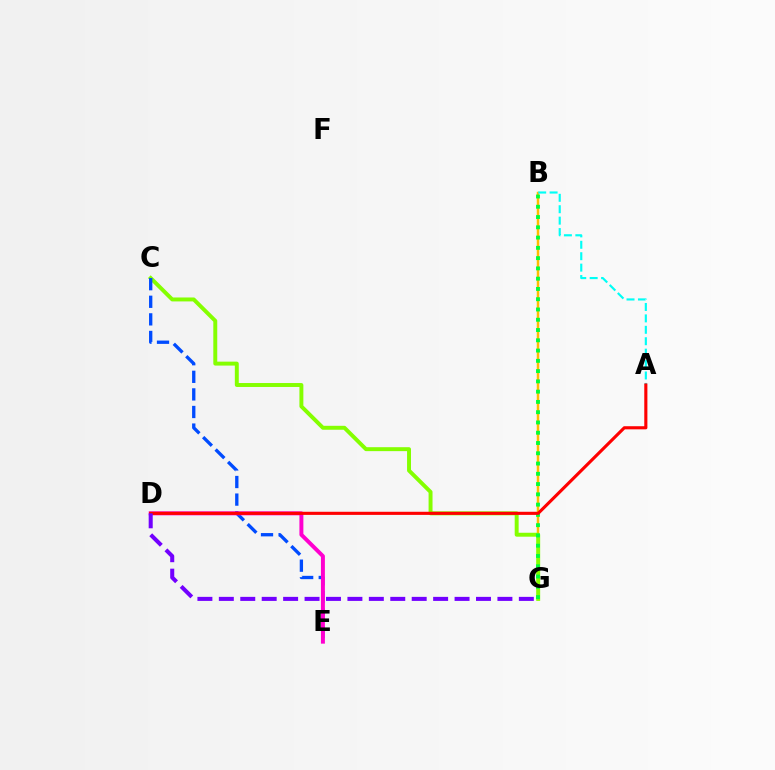{('B', 'G'): [{'color': '#ffbd00', 'line_style': 'solid', 'thickness': 1.79}, {'color': '#00ff39', 'line_style': 'dotted', 'thickness': 2.79}], ('C', 'G'): [{'color': '#84ff00', 'line_style': 'solid', 'thickness': 2.84}], ('C', 'E'): [{'color': '#004bff', 'line_style': 'dashed', 'thickness': 2.39}], ('A', 'B'): [{'color': '#00fff6', 'line_style': 'dashed', 'thickness': 1.55}], ('D', 'E'): [{'color': '#ff00cf', 'line_style': 'solid', 'thickness': 2.85}], ('A', 'D'): [{'color': '#ff0000', 'line_style': 'solid', 'thickness': 2.24}], ('D', 'G'): [{'color': '#7200ff', 'line_style': 'dashed', 'thickness': 2.91}]}